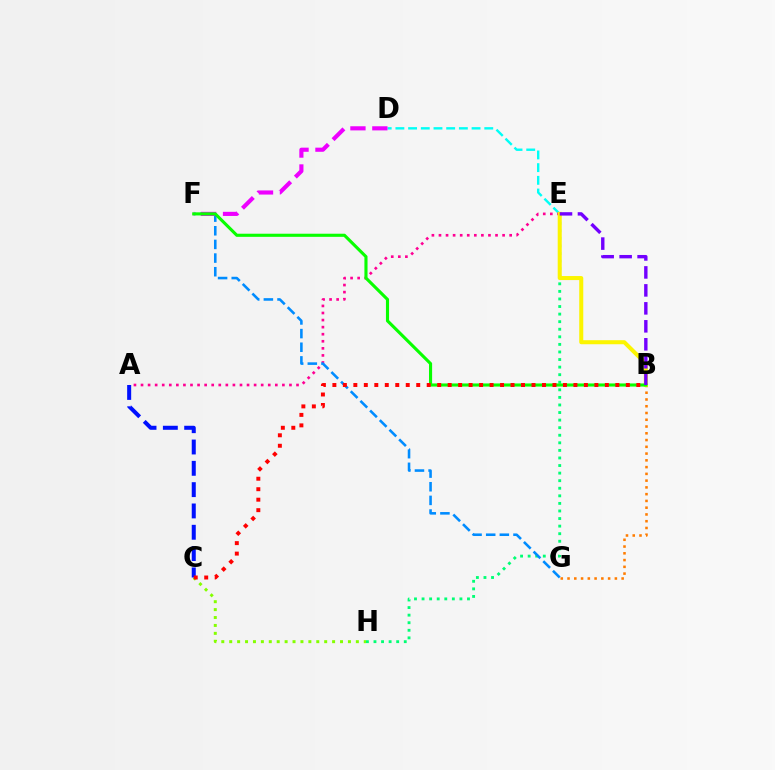{('D', 'E'): [{'color': '#00fff6', 'line_style': 'dashed', 'thickness': 1.72}], ('B', 'G'): [{'color': '#ff7c00', 'line_style': 'dotted', 'thickness': 1.84}], ('C', 'H'): [{'color': '#84ff00', 'line_style': 'dotted', 'thickness': 2.15}], ('E', 'H'): [{'color': '#00ff74', 'line_style': 'dotted', 'thickness': 2.06}], ('A', 'E'): [{'color': '#ff0094', 'line_style': 'dotted', 'thickness': 1.92}], ('F', 'G'): [{'color': '#008cff', 'line_style': 'dashed', 'thickness': 1.85}], ('B', 'E'): [{'color': '#fcf500', 'line_style': 'solid', 'thickness': 2.9}, {'color': '#7200ff', 'line_style': 'dashed', 'thickness': 2.44}], ('D', 'F'): [{'color': '#ee00ff', 'line_style': 'dashed', 'thickness': 2.98}], ('B', 'F'): [{'color': '#08ff00', 'line_style': 'solid', 'thickness': 2.24}], ('A', 'C'): [{'color': '#0010ff', 'line_style': 'dashed', 'thickness': 2.9}], ('B', 'C'): [{'color': '#ff0000', 'line_style': 'dotted', 'thickness': 2.85}]}